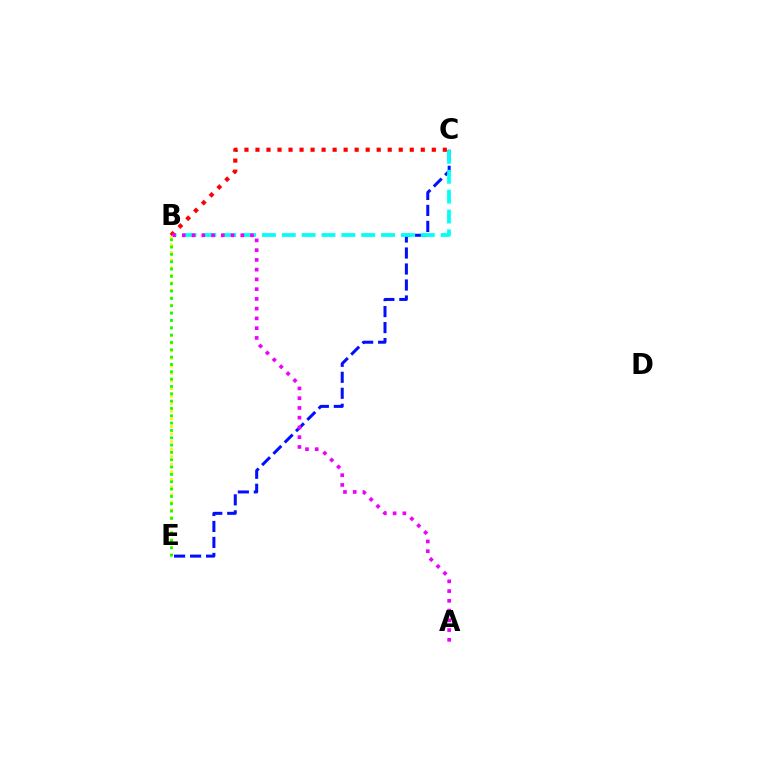{('C', 'E'): [{'color': '#0010ff', 'line_style': 'dashed', 'thickness': 2.17}], ('B', 'C'): [{'color': '#00fff6', 'line_style': 'dashed', 'thickness': 2.7}, {'color': '#ff0000', 'line_style': 'dotted', 'thickness': 2.99}], ('A', 'B'): [{'color': '#ee00ff', 'line_style': 'dotted', 'thickness': 2.65}], ('B', 'E'): [{'color': '#fcf500', 'line_style': 'dotted', 'thickness': 2.06}, {'color': '#08ff00', 'line_style': 'dotted', 'thickness': 1.99}]}